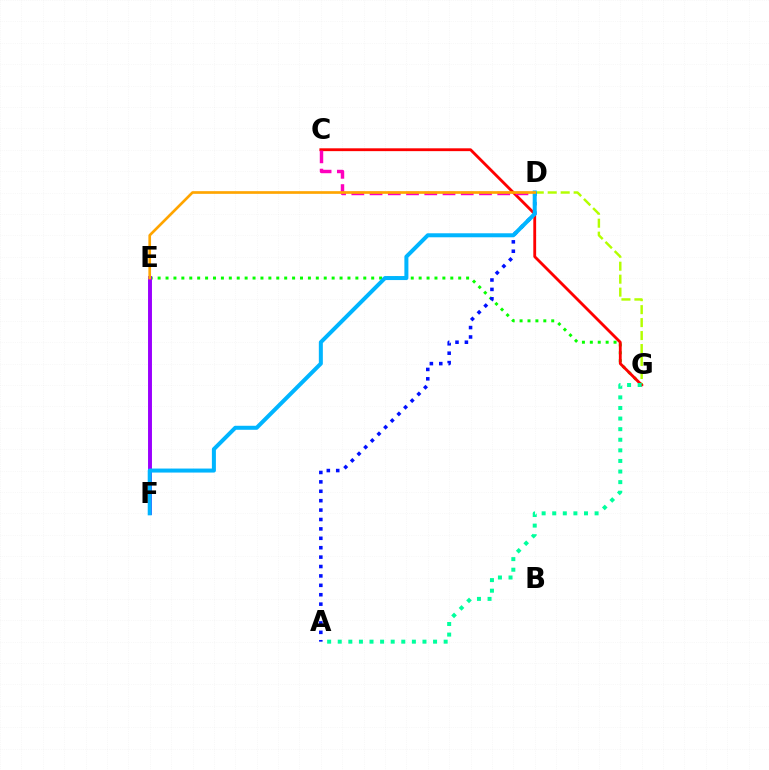{('D', 'G'): [{'color': '#b3ff00', 'line_style': 'dashed', 'thickness': 1.76}], ('E', 'G'): [{'color': '#08ff00', 'line_style': 'dotted', 'thickness': 2.15}], ('E', 'F'): [{'color': '#9b00ff', 'line_style': 'solid', 'thickness': 2.83}], ('C', 'G'): [{'color': '#ff0000', 'line_style': 'solid', 'thickness': 2.04}], ('A', 'G'): [{'color': '#00ff9d', 'line_style': 'dotted', 'thickness': 2.88}], ('A', 'D'): [{'color': '#0010ff', 'line_style': 'dotted', 'thickness': 2.56}], ('C', 'D'): [{'color': '#ff00bd', 'line_style': 'dashed', 'thickness': 2.48}], ('D', 'F'): [{'color': '#00b5ff', 'line_style': 'solid', 'thickness': 2.89}], ('D', 'E'): [{'color': '#ffa500', 'line_style': 'solid', 'thickness': 1.92}]}